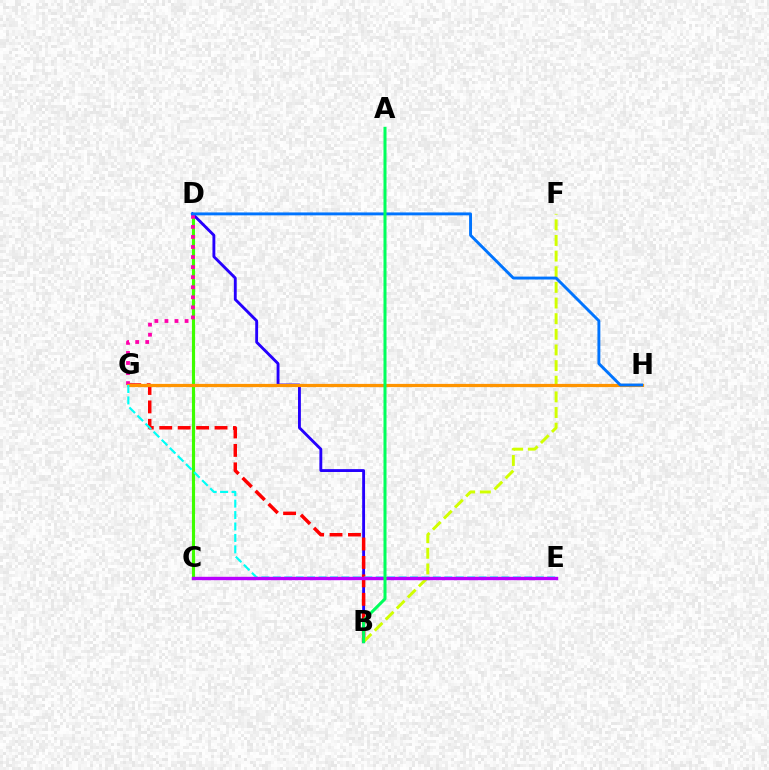{('C', 'D'): [{'color': '#3dff00', 'line_style': 'solid', 'thickness': 2.26}], ('B', 'D'): [{'color': '#2500ff', 'line_style': 'solid', 'thickness': 2.06}], ('B', 'G'): [{'color': '#ff0000', 'line_style': 'dashed', 'thickness': 2.5}], ('B', 'F'): [{'color': '#d1ff00', 'line_style': 'dashed', 'thickness': 2.12}], ('D', 'G'): [{'color': '#ff00ac', 'line_style': 'dotted', 'thickness': 2.73}], ('G', 'H'): [{'color': '#ff9400', 'line_style': 'solid', 'thickness': 2.32}], ('D', 'H'): [{'color': '#0074ff', 'line_style': 'solid', 'thickness': 2.1}], ('E', 'G'): [{'color': '#00fff6', 'line_style': 'dashed', 'thickness': 1.55}], ('C', 'E'): [{'color': '#b900ff', 'line_style': 'solid', 'thickness': 2.43}], ('A', 'B'): [{'color': '#00ff5c', 'line_style': 'solid', 'thickness': 2.18}]}